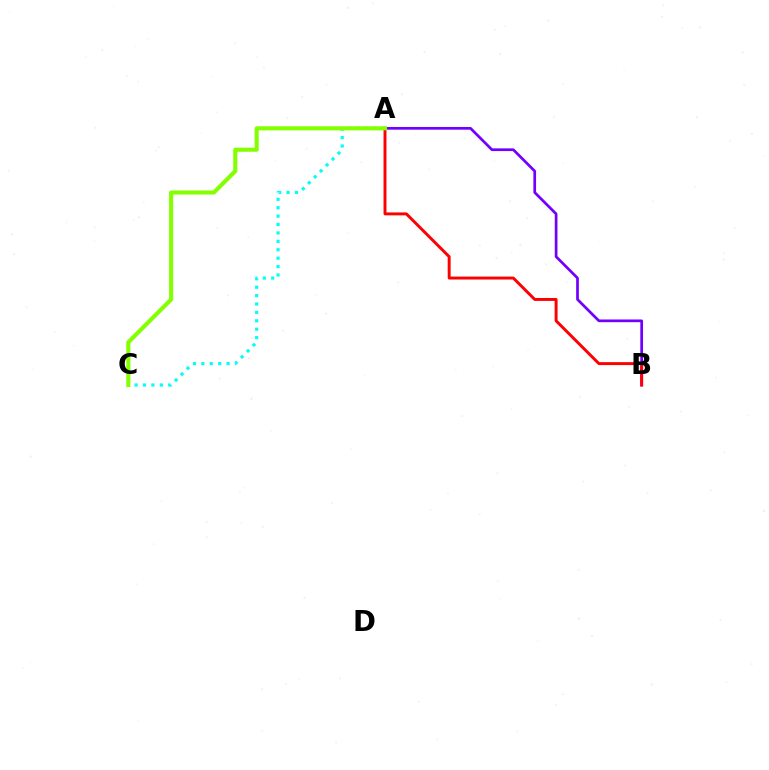{('A', 'B'): [{'color': '#7200ff', 'line_style': 'solid', 'thickness': 1.95}, {'color': '#ff0000', 'line_style': 'solid', 'thickness': 2.11}], ('A', 'C'): [{'color': '#00fff6', 'line_style': 'dotted', 'thickness': 2.28}, {'color': '#84ff00', 'line_style': 'solid', 'thickness': 2.95}]}